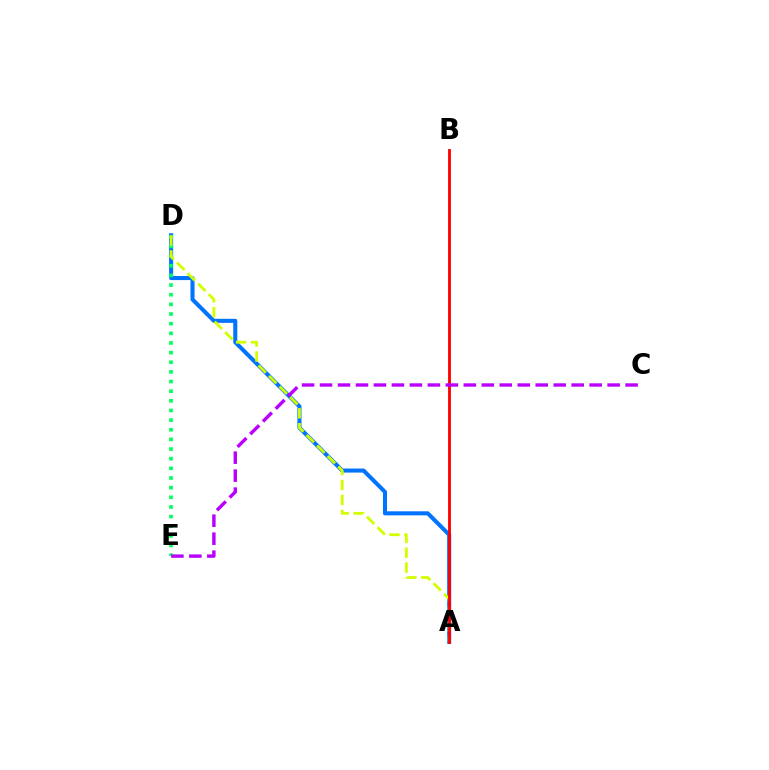{('A', 'D'): [{'color': '#0074ff', 'line_style': 'solid', 'thickness': 2.92}, {'color': '#d1ff00', 'line_style': 'dashed', 'thickness': 2.03}], ('D', 'E'): [{'color': '#00ff5c', 'line_style': 'dotted', 'thickness': 2.62}], ('A', 'B'): [{'color': '#ff0000', 'line_style': 'solid', 'thickness': 2.04}], ('C', 'E'): [{'color': '#b900ff', 'line_style': 'dashed', 'thickness': 2.44}]}